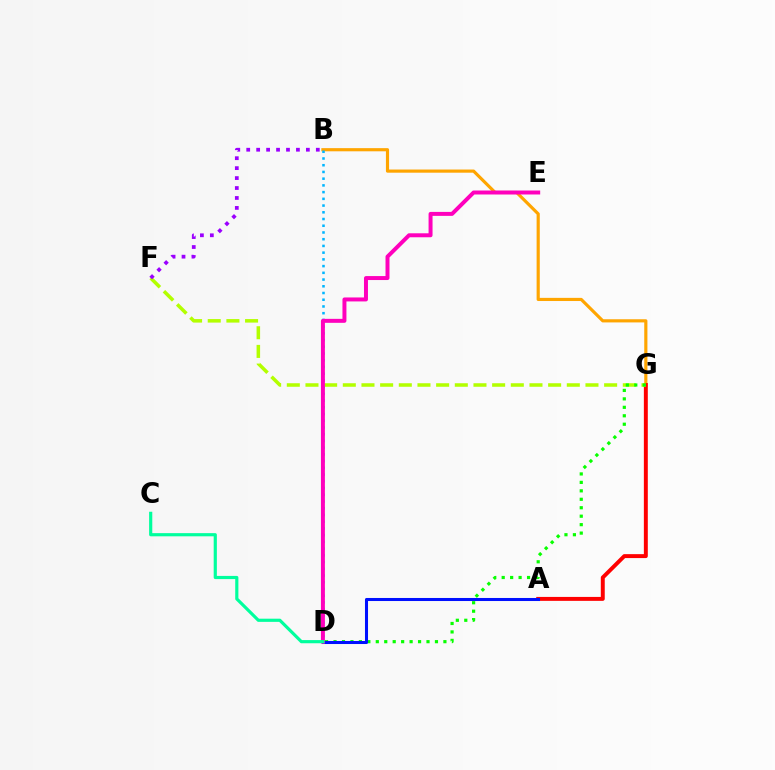{('B', 'G'): [{'color': '#ffa500', 'line_style': 'solid', 'thickness': 2.27}], ('A', 'G'): [{'color': '#ff0000', 'line_style': 'solid', 'thickness': 2.84}], ('F', 'G'): [{'color': '#b3ff00', 'line_style': 'dashed', 'thickness': 2.54}], ('B', 'D'): [{'color': '#00b5ff', 'line_style': 'dotted', 'thickness': 1.83}], ('B', 'F'): [{'color': '#9b00ff', 'line_style': 'dotted', 'thickness': 2.7}], ('D', 'G'): [{'color': '#08ff00', 'line_style': 'dotted', 'thickness': 2.3}], ('A', 'D'): [{'color': '#0010ff', 'line_style': 'solid', 'thickness': 2.2}], ('D', 'E'): [{'color': '#ff00bd', 'line_style': 'solid', 'thickness': 2.86}], ('C', 'D'): [{'color': '#00ff9d', 'line_style': 'solid', 'thickness': 2.28}]}